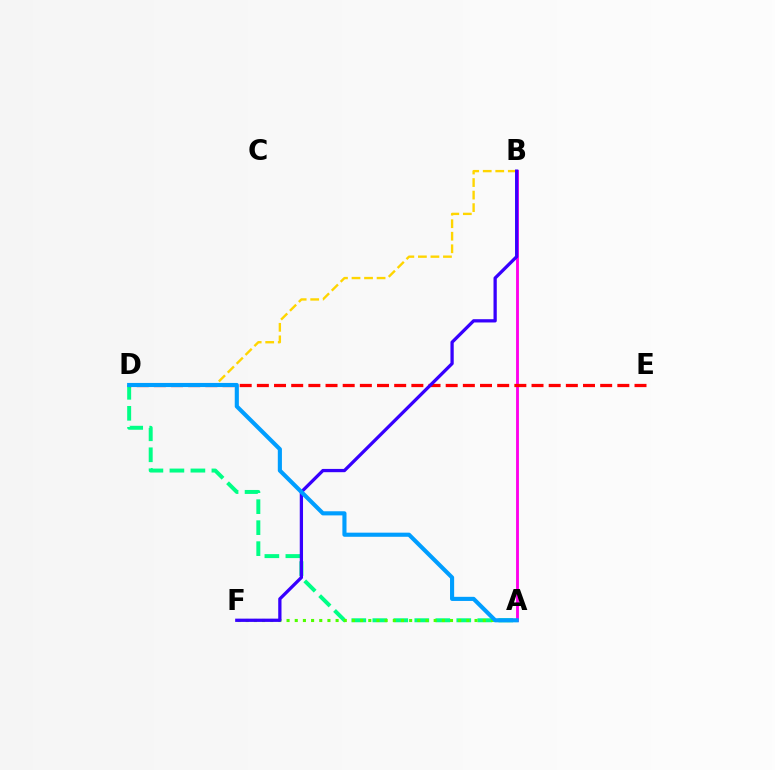{('A', 'D'): [{'color': '#00ff86', 'line_style': 'dashed', 'thickness': 2.85}, {'color': '#009eff', 'line_style': 'solid', 'thickness': 2.97}], ('B', 'D'): [{'color': '#ffd500', 'line_style': 'dashed', 'thickness': 1.7}], ('A', 'F'): [{'color': '#4fff00', 'line_style': 'dotted', 'thickness': 2.22}], ('A', 'B'): [{'color': '#ff00ed', 'line_style': 'solid', 'thickness': 2.06}], ('D', 'E'): [{'color': '#ff0000', 'line_style': 'dashed', 'thickness': 2.33}], ('B', 'F'): [{'color': '#3700ff', 'line_style': 'solid', 'thickness': 2.35}]}